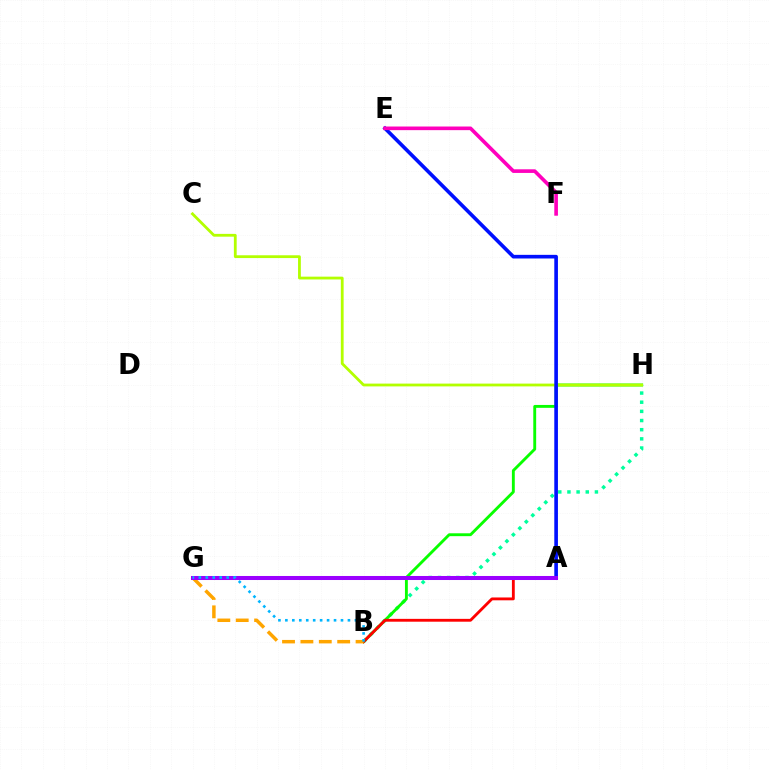{('B', 'H'): [{'color': '#00ff9d', 'line_style': 'dotted', 'thickness': 2.49}, {'color': '#08ff00', 'line_style': 'solid', 'thickness': 2.07}], ('C', 'H'): [{'color': '#b3ff00', 'line_style': 'solid', 'thickness': 2.01}], ('A', 'B'): [{'color': '#ff0000', 'line_style': 'solid', 'thickness': 2.04}], ('A', 'E'): [{'color': '#0010ff', 'line_style': 'solid', 'thickness': 2.62}], ('E', 'F'): [{'color': '#ff00bd', 'line_style': 'solid', 'thickness': 2.62}], ('B', 'G'): [{'color': '#ffa500', 'line_style': 'dashed', 'thickness': 2.5}, {'color': '#00b5ff', 'line_style': 'dotted', 'thickness': 1.89}], ('A', 'G'): [{'color': '#9b00ff', 'line_style': 'solid', 'thickness': 2.9}]}